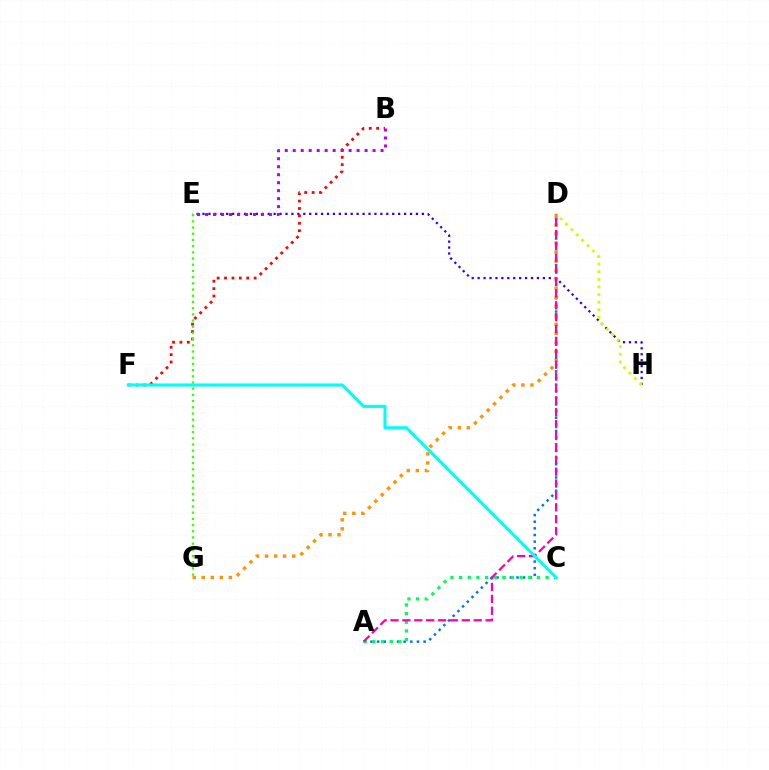{('A', 'D'): [{'color': '#0074ff', 'line_style': 'dotted', 'thickness': 1.8}, {'color': '#ff00ac', 'line_style': 'dashed', 'thickness': 1.61}], ('E', 'H'): [{'color': '#2500ff', 'line_style': 'dotted', 'thickness': 1.61}], ('D', 'H'): [{'color': '#d1ff00', 'line_style': 'dotted', 'thickness': 2.07}], ('A', 'C'): [{'color': '#00ff5c', 'line_style': 'dotted', 'thickness': 2.35}], ('D', 'G'): [{'color': '#ff9400', 'line_style': 'dotted', 'thickness': 2.45}], ('B', 'F'): [{'color': '#ff0000', 'line_style': 'dotted', 'thickness': 2.01}], ('E', 'G'): [{'color': '#3dff00', 'line_style': 'dotted', 'thickness': 1.68}], ('B', 'E'): [{'color': '#b900ff', 'line_style': 'dotted', 'thickness': 2.17}], ('C', 'F'): [{'color': '#00fff6', 'line_style': 'solid', 'thickness': 2.24}]}